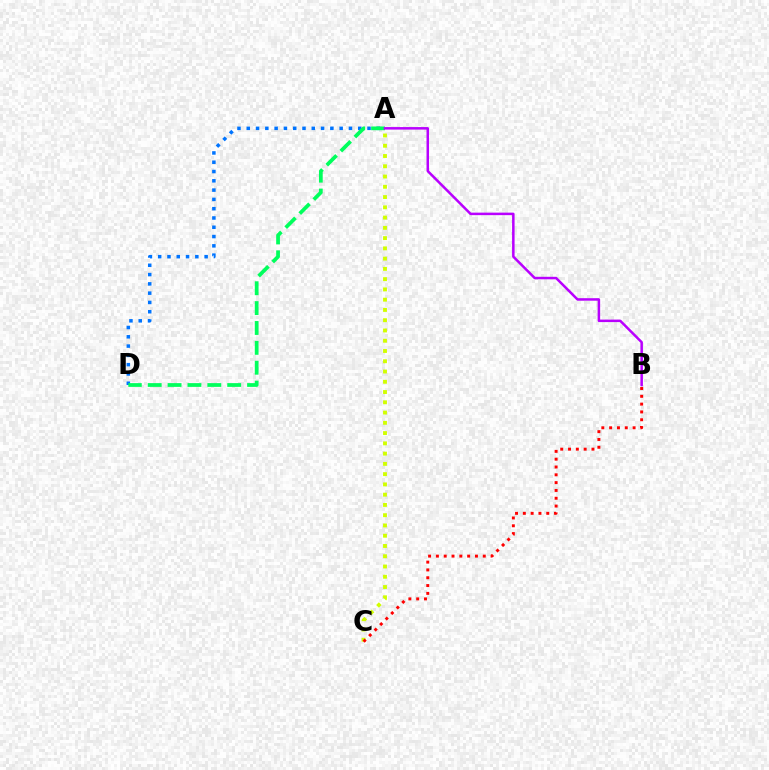{('A', 'C'): [{'color': '#d1ff00', 'line_style': 'dotted', 'thickness': 2.79}], ('B', 'C'): [{'color': '#ff0000', 'line_style': 'dotted', 'thickness': 2.12}], ('A', 'D'): [{'color': '#0074ff', 'line_style': 'dotted', 'thickness': 2.52}, {'color': '#00ff5c', 'line_style': 'dashed', 'thickness': 2.7}], ('A', 'B'): [{'color': '#b900ff', 'line_style': 'solid', 'thickness': 1.81}]}